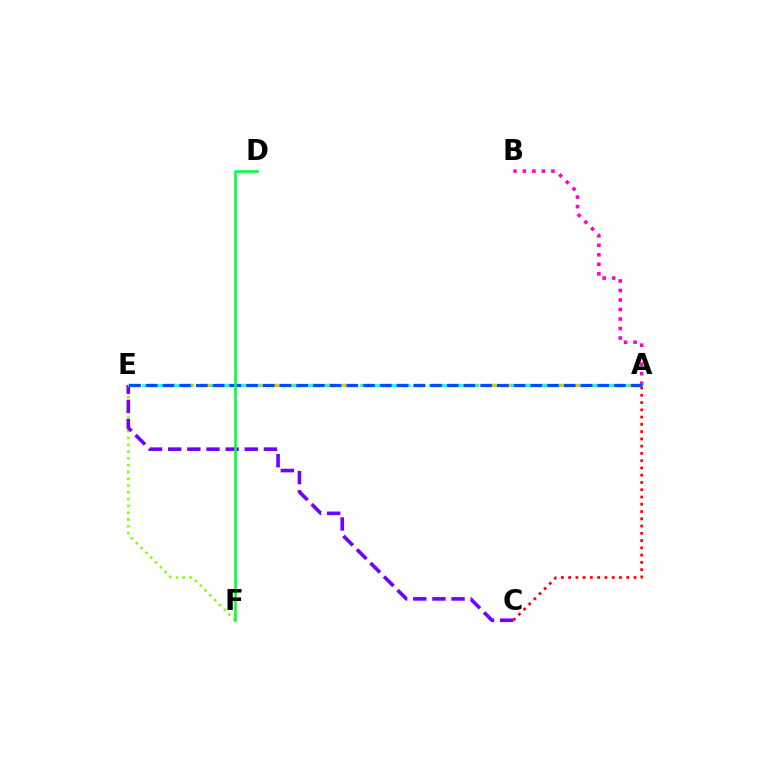{('A', 'C'): [{'color': '#ff0000', 'line_style': 'dotted', 'thickness': 1.97}], ('A', 'B'): [{'color': '#ff00cf', 'line_style': 'dotted', 'thickness': 2.58}], ('E', 'F'): [{'color': '#84ff00', 'line_style': 'dotted', 'thickness': 1.85}], ('C', 'E'): [{'color': '#7200ff', 'line_style': 'dashed', 'thickness': 2.6}], ('A', 'E'): [{'color': '#ffbd00', 'line_style': 'dashed', 'thickness': 2.42}, {'color': '#00fff6', 'line_style': 'dashed', 'thickness': 1.85}, {'color': '#004bff', 'line_style': 'dashed', 'thickness': 2.27}], ('D', 'F'): [{'color': '#00ff39', 'line_style': 'solid', 'thickness': 1.86}]}